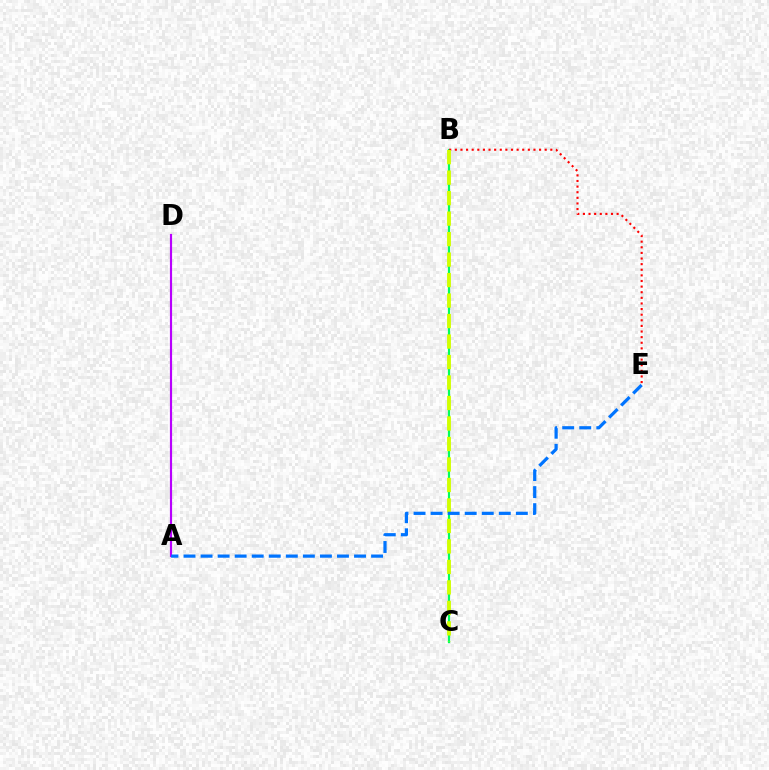{('B', 'C'): [{'color': '#00ff5c', 'line_style': 'solid', 'thickness': 1.59}, {'color': '#d1ff00', 'line_style': 'dashed', 'thickness': 2.78}], ('B', 'E'): [{'color': '#ff0000', 'line_style': 'dotted', 'thickness': 1.53}], ('A', 'D'): [{'color': '#b900ff', 'line_style': 'solid', 'thickness': 1.56}], ('A', 'E'): [{'color': '#0074ff', 'line_style': 'dashed', 'thickness': 2.32}]}